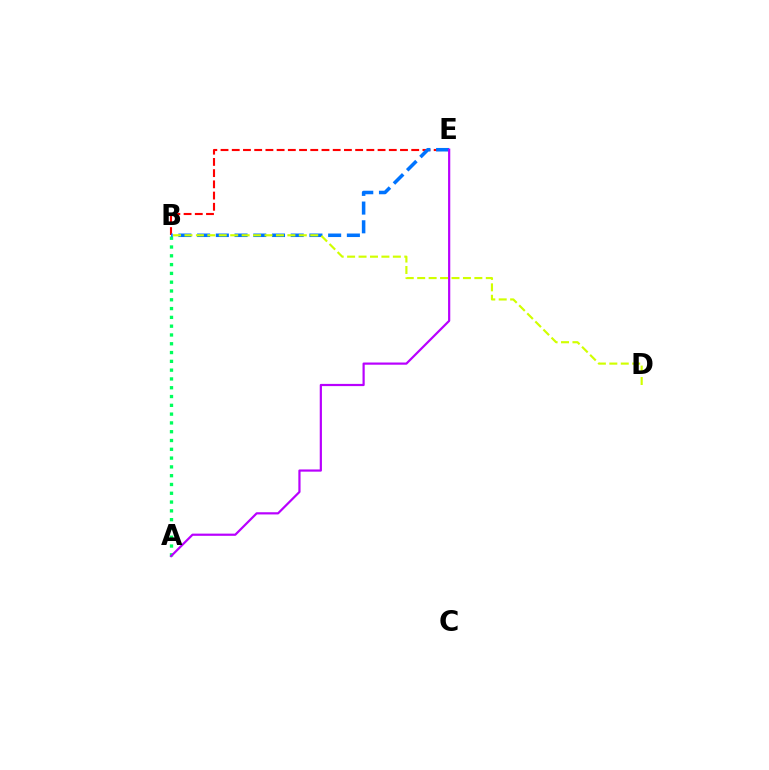{('B', 'E'): [{'color': '#ff0000', 'line_style': 'dashed', 'thickness': 1.52}, {'color': '#0074ff', 'line_style': 'dashed', 'thickness': 2.54}], ('A', 'B'): [{'color': '#00ff5c', 'line_style': 'dotted', 'thickness': 2.39}], ('B', 'D'): [{'color': '#d1ff00', 'line_style': 'dashed', 'thickness': 1.55}], ('A', 'E'): [{'color': '#b900ff', 'line_style': 'solid', 'thickness': 1.59}]}